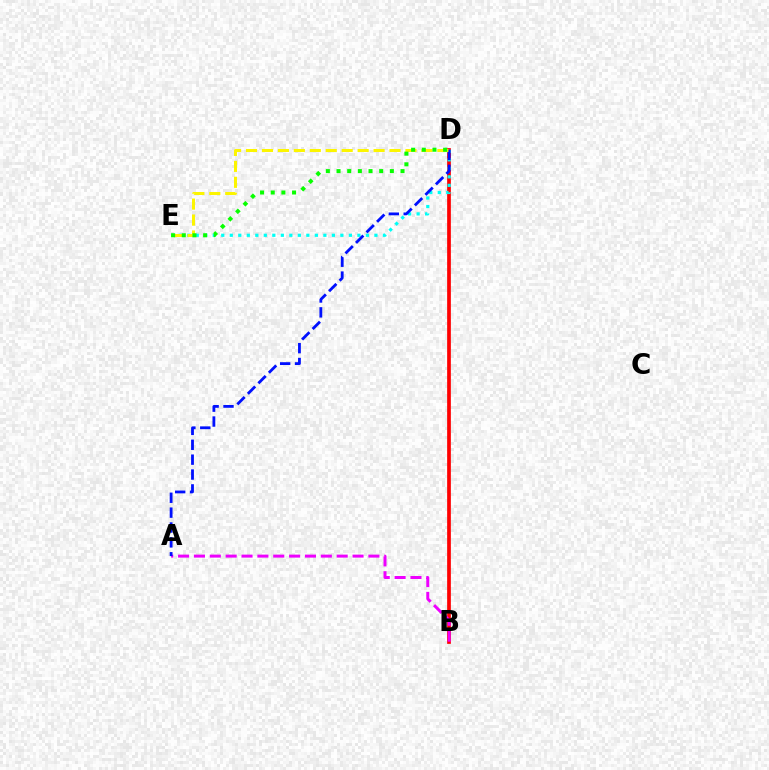{('B', 'D'): [{'color': '#ff0000', 'line_style': 'solid', 'thickness': 2.67}], ('A', 'B'): [{'color': '#ee00ff', 'line_style': 'dashed', 'thickness': 2.15}], ('D', 'E'): [{'color': '#00fff6', 'line_style': 'dotted', 'thickness': 2.31}, {'color': '#fcf500', 'line_style': 'dashed', 'thickness': 2.17}, {'color': '#08ff00', 'line_style': 'dotted', 'thickness': 2.9}], ('A', 'D'): [{'color': '#0010ff', 'line_style': 'dashed', 'thickness': 2.02}]}